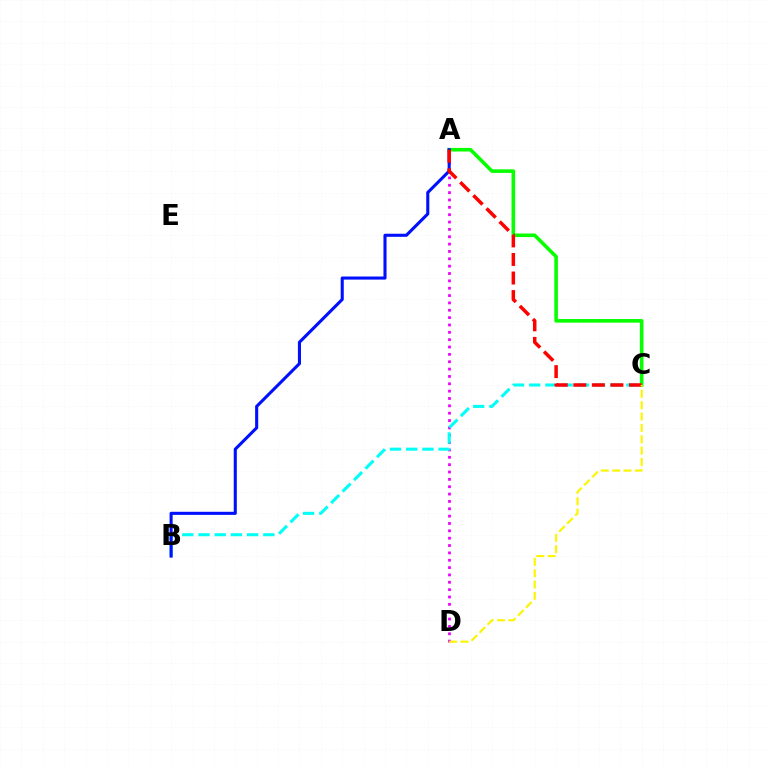{('A', 'D'): [{'color': '#ee00ff', 'line_style': 'dotted', 'thickness': 2.0}], ('A', 'C'): [{'color': '#08ff00', 'line_style': 'solid', 'thickness': 2.59}, {'color': '#ff0000', 'line_style': 'dashed', 'thickness': 2.52}], ('B', 'C'): [{'color': '#00fff6', 'line_style': 'dashed', 'thickness': 2.2}], ('A', 'B'): [{'color': '#0010ff', 'line_style': 'solid', 'thickness': 2.22}], ('C', 'D'): [{'color': '#fcf500', 'line_style': 'dashed', 'thickness': 1.54}]}